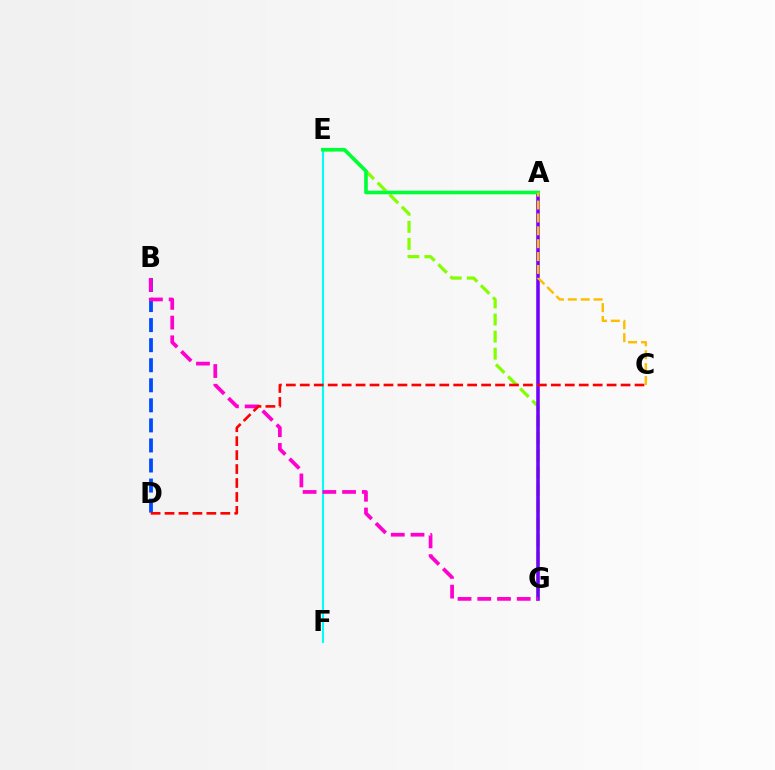{('E', 'G'): [{'color': '#84ff00', 'line_style': 'dashed', 'thickness': 2.32}], ('A', 'G'): [{'color': '#7200ff', 'line_style': 'solid', 'thickness': 2.56}], ('B', 'D'): [{'color': '#004bff', 'line_style': 'dashed', 'thickness': 2.72}], ('E', 'F'): [{'color': '#00fff6', 'line_style': 'solid', 'thickness': 1.51}], ('A', 'E'): [{'color': '#00ff39', 'line_style': 'solid', 'thickness': 2.61}], ('B', 'G'): [{'color': '#ff00cf', 'line_style': 'dashed', 'thickness': 2.68}], ('C', 'D'): [{'color': '#ff0000', 'line_style': 'dashed', 'thickness': 1.89}], ('A', 'C'): [{'color': '#ffbd00', 'line_style': 'dashed', 'thickness': 1.75}]}